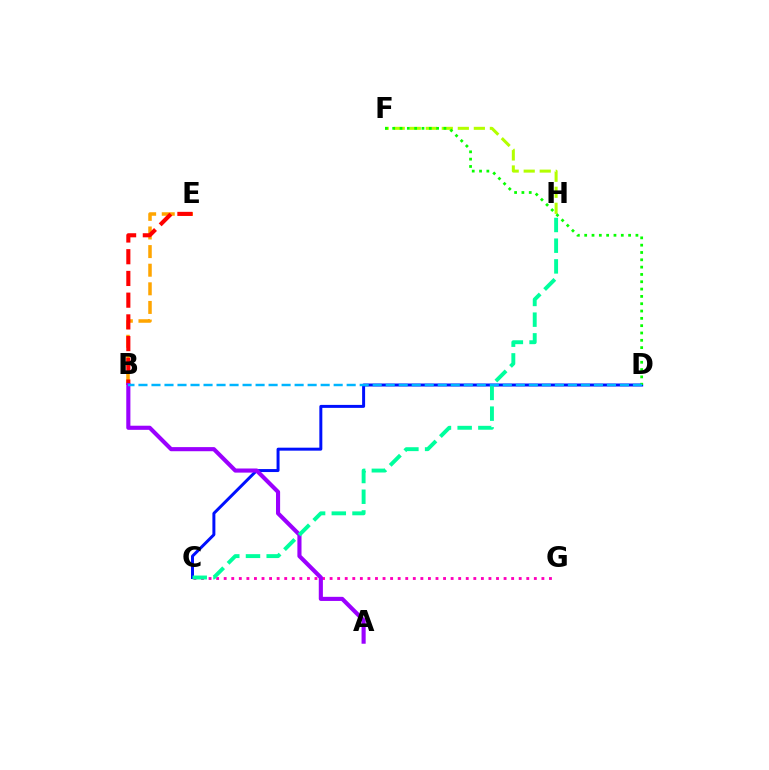{('C', 'G'): [{'color': '#ff00bd', 'line_style': 'dotted', 'thickness': 2.06}], ('F', 'H'): [{'color': '#b3ff00', 'line_style': 'dashed', 'thickness': 2.18}], ('C', 'D'): [{'color': '#0010ff', 'line_style': 'solid', 'thickness': 2.14}], ('B', 'E'): [{'color': '#ffa500', 'line_style': 'dashed', 'thickness': 2.53}, {'color': '#ff0000', 'line_style': 'dashed', 'thickness': 2.95}], ('A', 'B'): [{'color': '#9b00ff', 'line_style': 'solid', 'thickness': 2.96}], ('D', 'F'): [{'color': '#08ff00', 'line_style': 'dotted', 'thickness': 1.99}], ('C', 'H'): [{'color': '#00ff9d', 'line_style': 'dashed', 'thickness': 2.81}], ('B', 'D'): [{'color': '#00b5ff', 'line_style': 'dashed', 'thickness': 1.77}]}